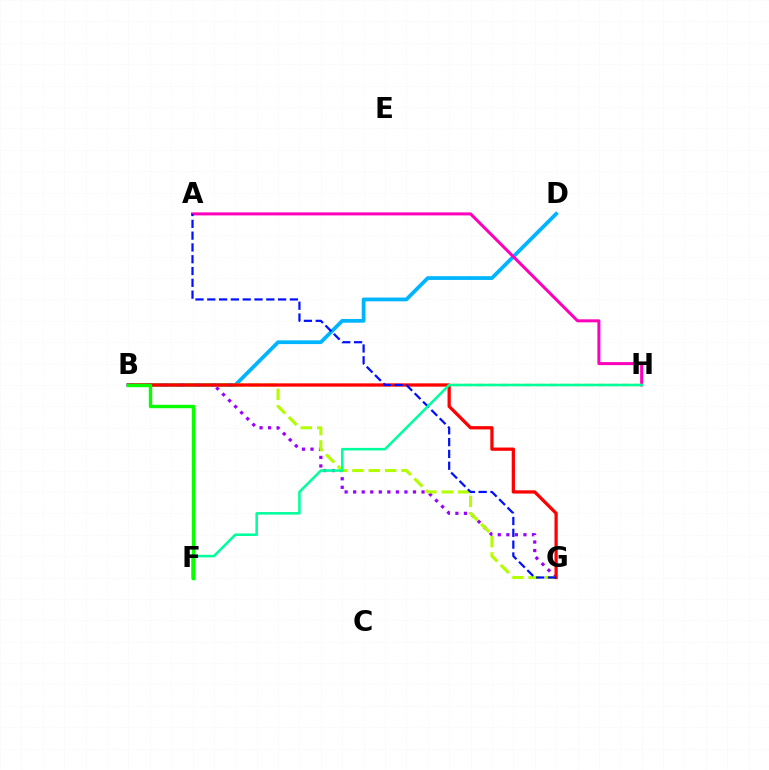{('B', 'G'): [{'color': '#9b00ff', 'line_style': 'dotted', 'thickness': 2.32}, {'color': '#b3ff00', 'line_style': 'dashed', 'thickness': 2.22}, {'color': '#ff0000', 'line_style': 'solid', 'thickness': 2.35}], ('B', 'D'): [{'color': '#00b5ff', 'line_style': 'solid', 'thickness': 2.71}], ('A', 'H'): [{'color': '#ff00bd', 'line_style': 'solid', 'thickness': 2.17}], ('B', 'H'): [{'color': '#ffa500', 'line_style': 'dashed', 'thickness': 1.65}], ('A', 'G'): [{'color': '#0010ff', 'line_style': 'dashed', 'thickness': 1.6}], ('F', 'H'): [{'color': '#00ff9d', 'line_style': 'solid', 'thickness': 1.84}], ('B', 'F'): [{'color': '#08ff00', 'line_style': 'solid', 'thickness': 2.45}]}